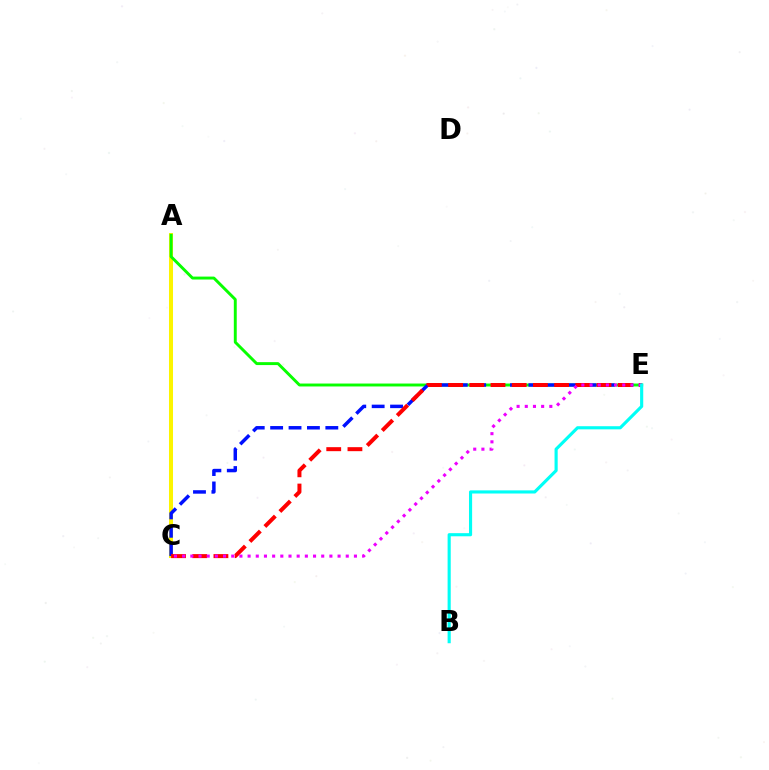{('A', 'C'): [{'color': '#fcf500', 'line_style': 'solid', 'thickness': 2.88}], ('A', 'E'): [{'color': '#08ff00', 'line_style': 'solid', 'thickness': 2.1}], ('C', 'E'): [{'color': '#0010ff', 'line_style': 'dashed', 'thickness': 2.5}, {'color': '#ff0000', 'line_style': 'dashed', 'thickness': 2.88}, {'color': '#ee00ff', 'line_style': 'dotted', 'thickness': 2.22}], ('B', 'E'): [{'color': '#00fff6', 'line_style': 'solid', 'thickness': 2.26}]}